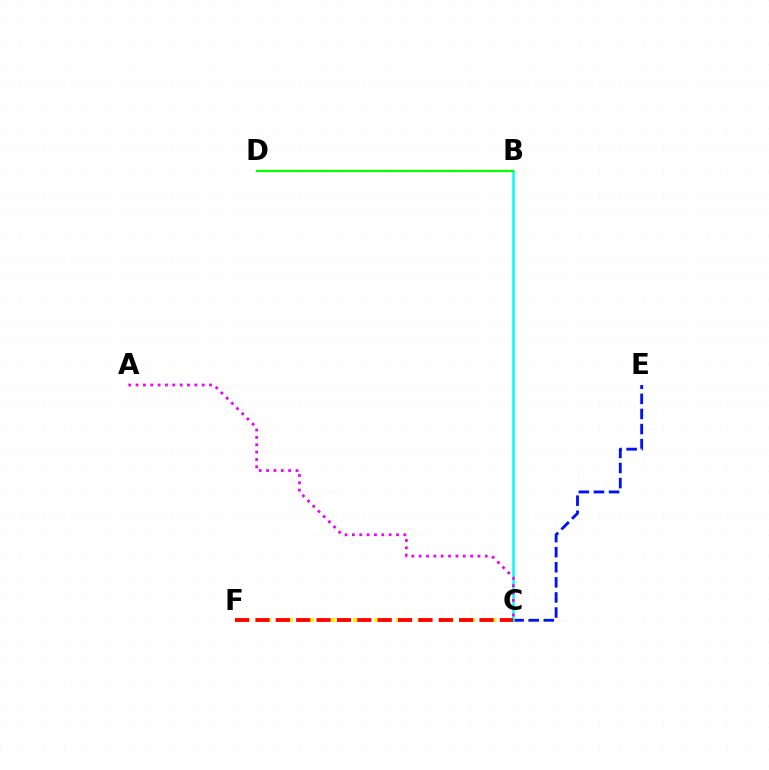{('C', 'E'): [{'color': '#0010ff', 'line_style': 'dashed', 'thickness': 2.05}], ('B', 'C'): [{'color': '#00fff6', 'line_style': 'solid', 'thickness': 1.8}], ('C', 'F'): [{'color': '#fcf500', 'line_style': 'dotted', 'thickness': 2.91}, {'color': '#ff0000', 'line_style': 'dashed', 'thickness': 2.77}], ('B', 'D'): [{'color': '#08ff00', 'line_style': 'solid', 'thickness': 1.66}], ('A', 'C'): [{'color': '#ee00ff', 'line_style': 'dotted', 'thickness': 2.0}]}